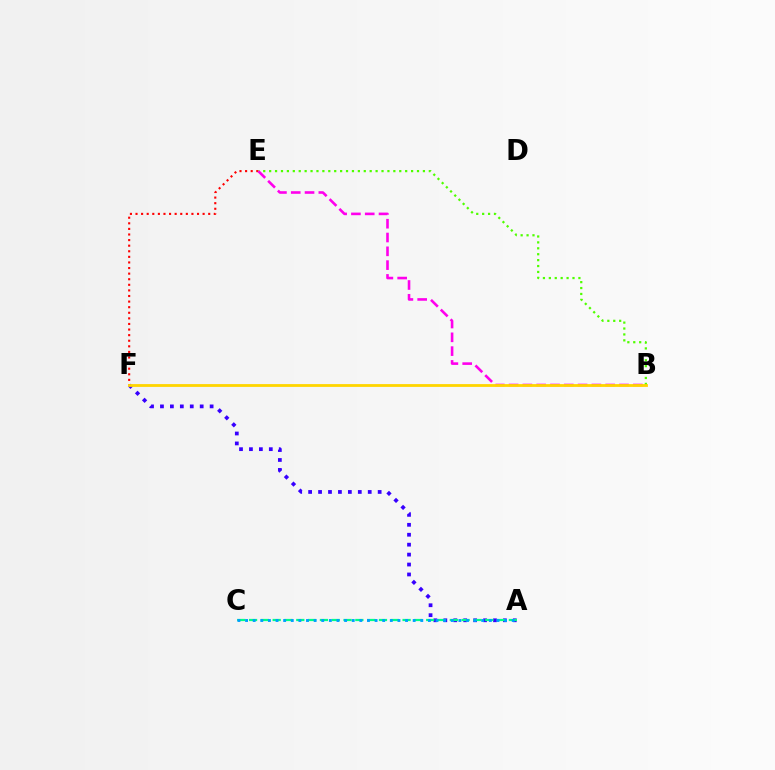{('E', 'F'): [{'color': '#ff0000', 'line_style': 'dotted', 'thickness': 1.52}], ('A', 'F'): [{'color': '#3700ff', 'line_style': 'dotted', 'thickness': 2.7}], ('A', 'C'): [{'color': '#00ff86', 'line_style': 'dashed', 'thickness': 1.6}, {'color': '#009eff', 'line_style': 'dotted', 'thickness': 2.07}], ('B', 'E'): [{'color': '#4fff00', 'line_style': 'dotted', 'thickness': 1.61}, {'color': '#ff00ed', 'line_style': 'dashed', 'thickness': 1.87}], ('B', 'F'): [{'color': '#ffd500', 'line_style': 'solid', 'thickness': 2.02}]}